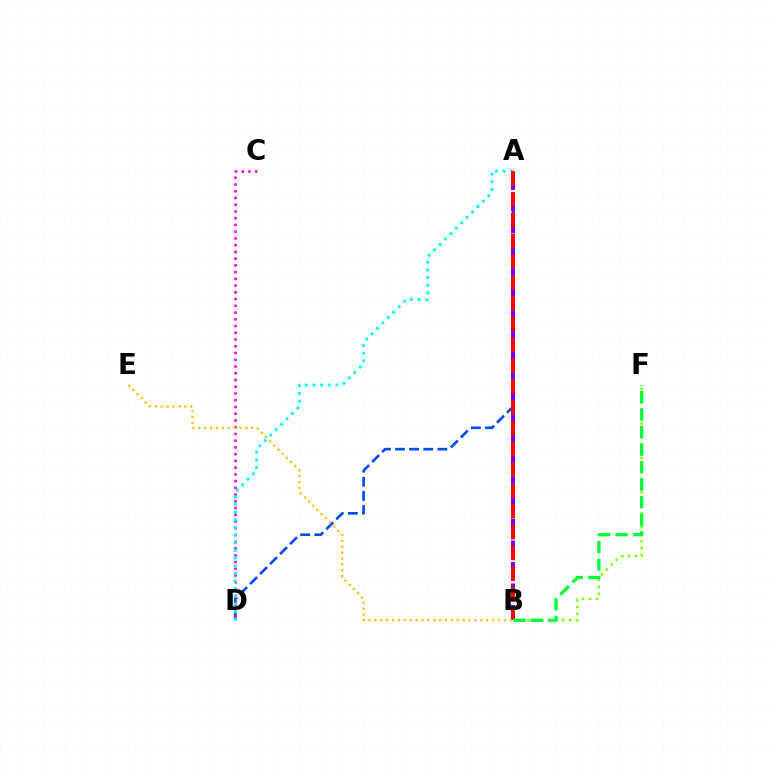{('A', 'D'): [{'color': '#004bff', 'line_style': 'dashed', 'thickness': 1.92}, {'color': '#00fff6', 'line_style': 'dotted', 'thickness': 2.08}], ('C', 'D'): [{'color': '#ff00cf', 'line_style': 'dotted', 'thickness': 1.83}], ('A', 'B'): [{'color': '#7200ff', 'line_style': 'dashed', 'thickness': 2.92}, {'color': '#ff0000', 'line_style': 'dashed', 'thickness': 2.83}], ('B', 'F'): [{'color': '#84ff00', 'line_style': 'dotted', 'thickness': 1.88}, {'color': '#00ff39', 'line_style': 'dashed', 'thickness': 2.38}], ('B', 'E'): [{'color': '#ffbd00', 'line_style': 'dotted', 'thickness': 1.6}]}